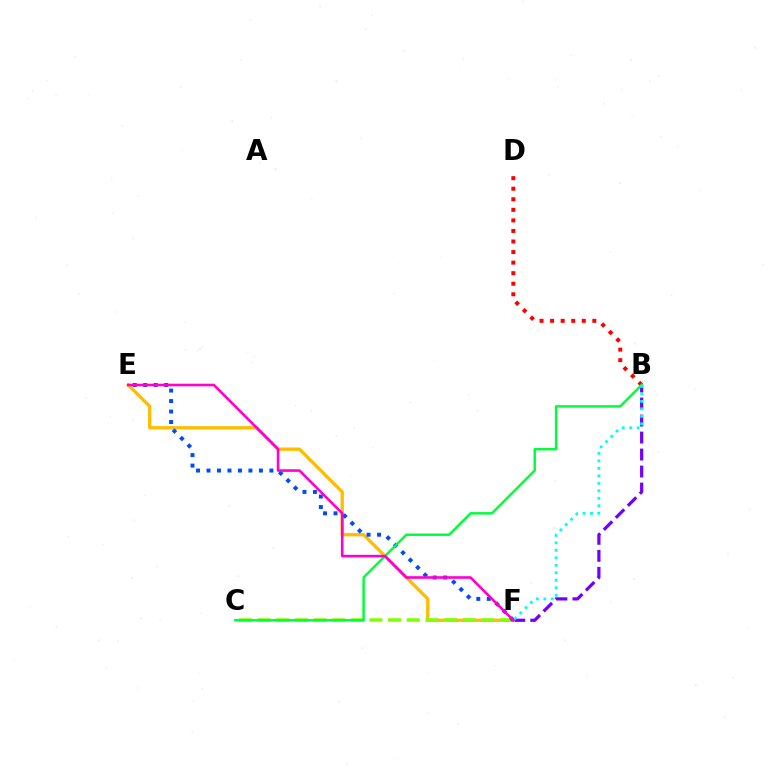{('B', 'F'): [{'color': '#7200ff', 'line_style': 'dashed', 'thickness': 2.31}, {'color': '#00fff6', 'line_style': 'dotted', 'thickness': 2.03}], ('E', 'F'): [{'color': '#ffbd00', 'line_style': 'solid', 'thickness': 2.39}, {'color': '#004bff', 'line_style': 'dotted', 'thickness': 2.85}, {'color': '#ff00cf', 'line_style': 'solid', 'thickness': 1.88}], ('C', 'F'): [{'color': '#84ff00', 'line_style': 'dashed', 'thickness': 2.53}], ('B', 'D'): [{'color': '#ff0000', 'line_style': 'dotted', 'thickness': 2.87}], ('B', 'C'): [{'color': '#00ff39', 'line_style': 'solid', 'thickness': 1.79}]}